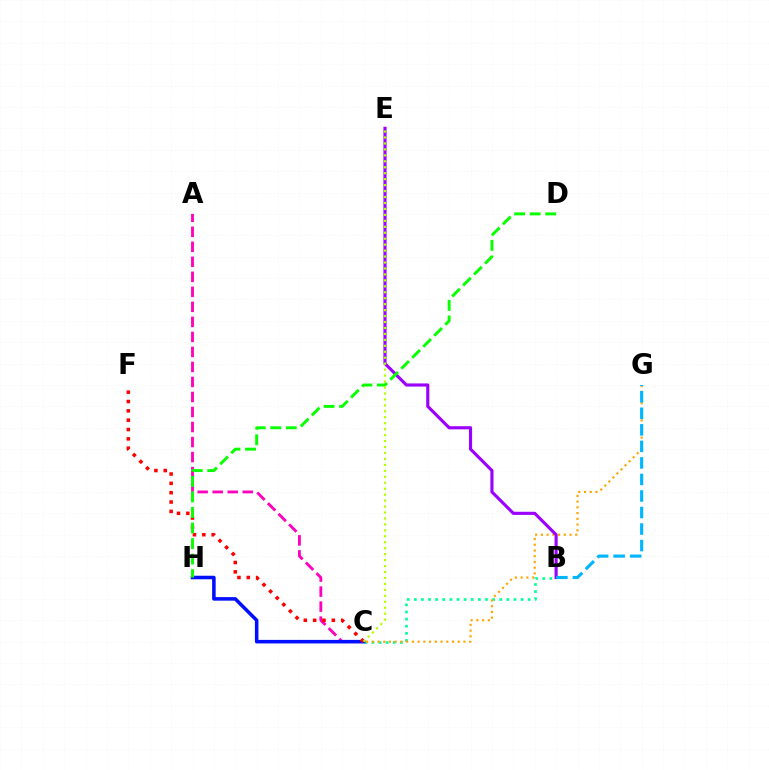{('B', 'C'): [{'color': '#00ff9d', 'line_style': 'dotted', 'thickness': 1.93}], ('C', 'G'): [{'color': '#ffa500', 'line_style': 'dotted', 'thickness': 1.56}], ('B', 'E'): [{'color': '#9b00ff', 'line_style': 'solid', 'thickness': 2.25}], ('A', 'C'): [{'color': '#ff00bd', 'line_style': 'dashed', 'thickness': 2.04}], ('C', 'H'): [{'color': '#0010ff', 'line_style': 'solid', 'thickness': 2.55}], ('B', 'G'): [{'color': '#00b5ff', 'line_style': 'dashed', 'thickness': 2.25}], ('C', 'F'): [{'color': '#ff0000', 'line_style': 'dotted', 'thickness': 2.54}], ('D', 'H'): [{'color': '#08ff00', 'line_style': 'dashed', 'thickness': 2.11}], ('C', 'E'): [{'color': '#b3ff00', 'line_style': 'dotted', 'thickness': 1.62}]}